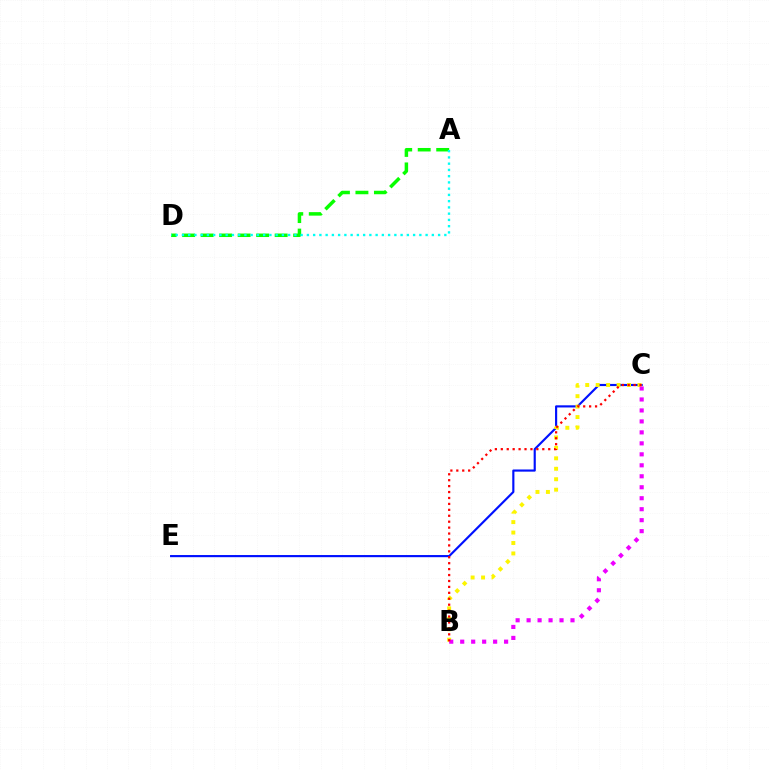{('C', 'E'): [{'color': '#0010ff', 'line_style': 'solid', 'thickness': 1.55}], ('B', 'C'): [{'color': '#fcf500', 'line_style': 'dotted', 'thickness': 2.84}, {'color': '#ee00ff', 'line_style': 'dotted', 'thickness': 2.98}, {'color': '#ff0000', 'line_style': 'dotted', 'thickness': 1.61}], ('A', 'D'): [{'color': '#08ff00', 'line_style': 'dashed', 'thickness': 2.51}, {'color': '#00fff6', 'line_style': 'dotted', 'thickness': 1.7}]}